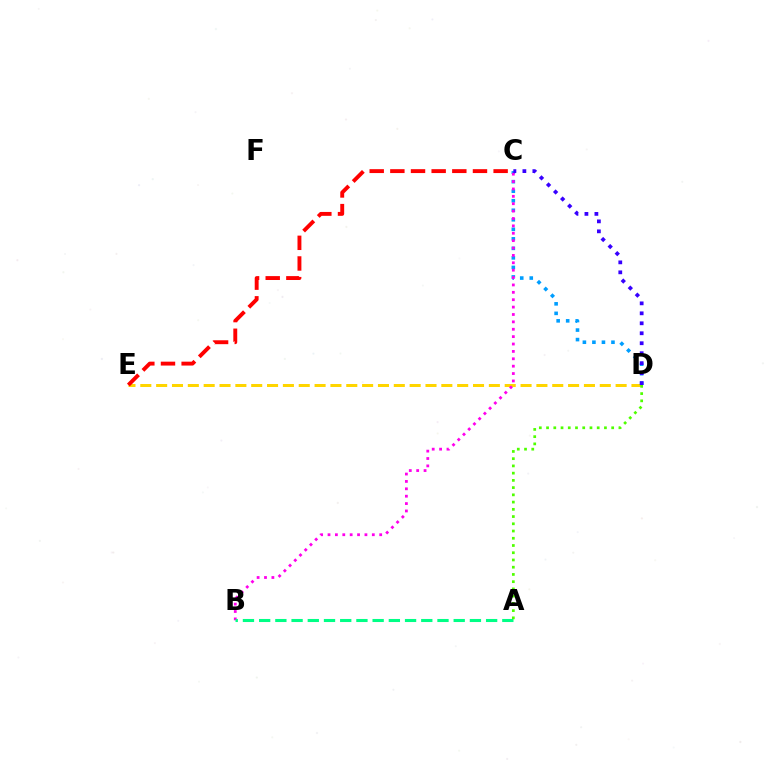{('D', 'E'): [{'color': '#ffd500', 'line_style': 'dashed', 'thickness': 2.15}], ('C', 'D'): [{'color': '#009eff', 'line_style': 'dotted', 'thickness': 2.59}, {'color': '#3700ff', 'line_style': 'dotted', 'thickness': 2.71}], ('B', 'C'): [{'color': '#ff00ed', 'line_style': 'dotted', 'thickness': 2.01}], ('A', 'B'): [{'color': '#00ff86', 'line_style': 'dashed', 'thickness': 2.2}], ('C', 'E'): [{'color': '#ff0000', 'line_style': 'dashed', 'thickness': 2.81}], ('A', 'D'): [{'color': '#4fff00', 'line_style': 'dotted', 'thickness': 1.97}]}